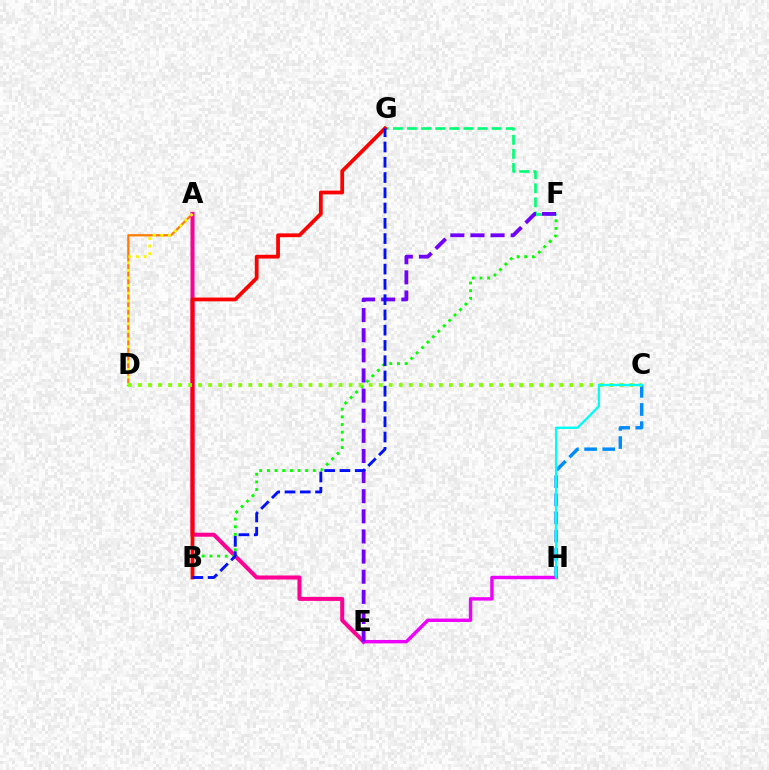{('A', 'D'): [{'color': '#ff7c00', 'line_style': 'solid', 'thickness': 1.62}, {'color': '#fcf500', 'line_style': 'dotted', 'thickness': 2.07}], ('A', 'E'): [{'color': '#ff0094', 'line_style': 'solid', 'thickness': 2.9}], ('E', 'H'): [{'color': '#ee00ff', 'line_style': 'solid', 'thickness': 2.47}], ('B', 'F'): [{'color': '#08ff00', 'line_style': 'dotted', 'thickness': 2.08}], ('F', 'G'): [{'color': '#00ff74', 'line_style': 'dashed', 'thickness': 1.92}], ('C', 'H'): [{'color': '#008cff', 'line_style': 'dashed', 'thickness': 2.47}, {'color': '#00fff6', 'line_style': 'solid', 'thickness': 1.68}], ('E', 'F'): [{'color': '#7200ff', 'line_style': 'dashed', 'thickness': 2.73}], ('B', 'G'): [{'color': '#ff0000', 'line_style': 'solid', 'thickness': 2.72}, {'color': '#0010ff', 'line_style': 'dashed', 'thickness': 2.07}], ('C', 'D'): [{'color': '#84ff00', 'line_style': 'dotted', 'thickness': 2.73}]}